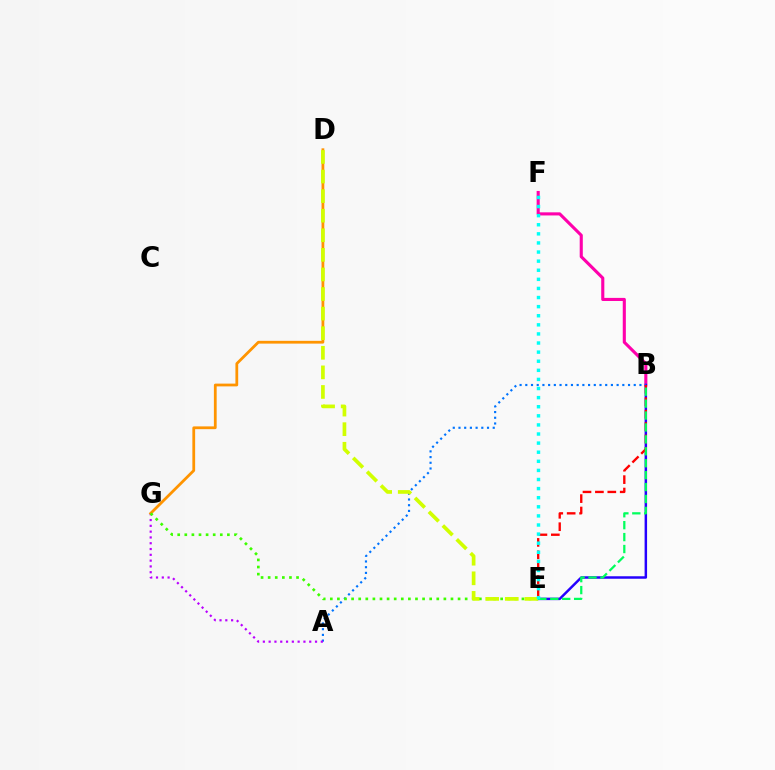{('B', 'F'): [{'color': '#ff00ac', 'line_style': 'solid', 'thickness': 2.23}], ('B', 'E'): [{'color': '#2500ff', 'line_style': 'solid', 'thickness': 1.79}, {'color': '#ff0000', 'line_style': 'dashed', 'thickness': 1.69}, {'color': '#00ff5c', 'line_style': 'dashed', 'thickness': 1.62}], ('A', 'B'): [{'color': '#0074ff', 'line_style': 'dotted', 'thickness': 1.55}], ('A', 'G'): [{'color': '#b900ff', 'line_style': 'dotted', 'thickness': 1.57}], ('D', 'G'): [{'color': '#ff9400', 'line_style': 'solid', 'thickness': 2.0}], ('E', 'G'): [{'color': '#3dff00', 'line_style': 'dotted', 'thickness': 1.93}], ('D', 'E'): [{'color': '#d1ff00', 'line_style': 'dashed', 'thickness': 2.66}], ('E', 'F'): [{'color': '#00fff6', 'line_style': 'dotted', 'thickness': 2.47}]}